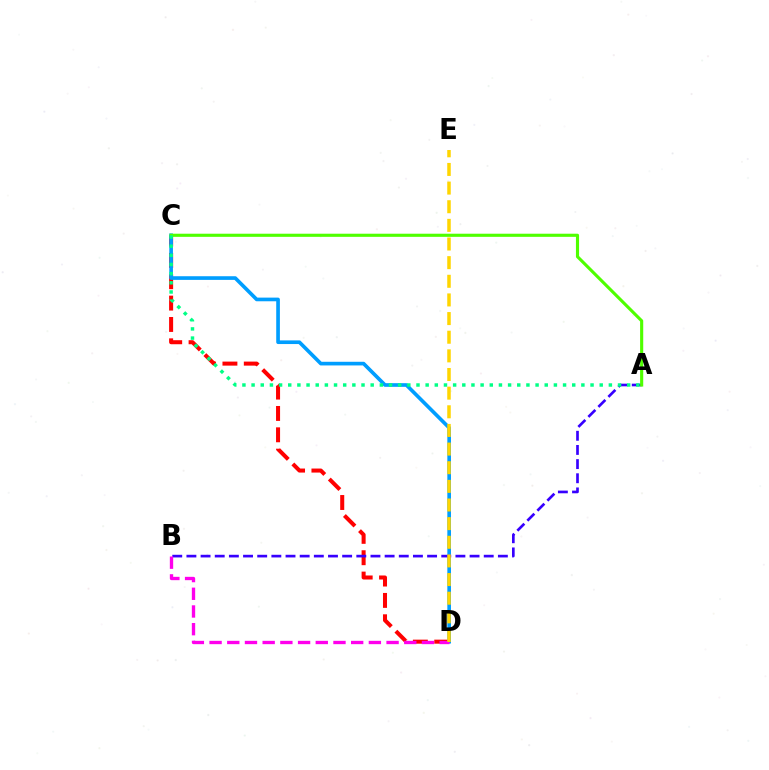{('C', 'D'): [{'color': '#ff0000', 'line_style': 'dashed', 'thickness': 2.9}, {'color': '#009eff', 'line_style': 'solid', 'thickness': 2.63}], ('A', 'B'): [{'color': '#3700ff', 'line_style': 'dashed', 'thickness': 1.92}], ('B', 'D'): [{'color': '#ff00ed', 'line_style': 'dashed', 'thickness': 2.4}], ('A', 'C'): [{'color': '#4fff00', 'line_style': 'solid', 'thickness': 2.25}, {'color': '#00ff86', 'line_style': 'dotted', 'thickness': 2.49}], ('D', 'E'): [{'color': '#ffd500', 'line_style': 'dashed', 'thickness': 2.53}]}